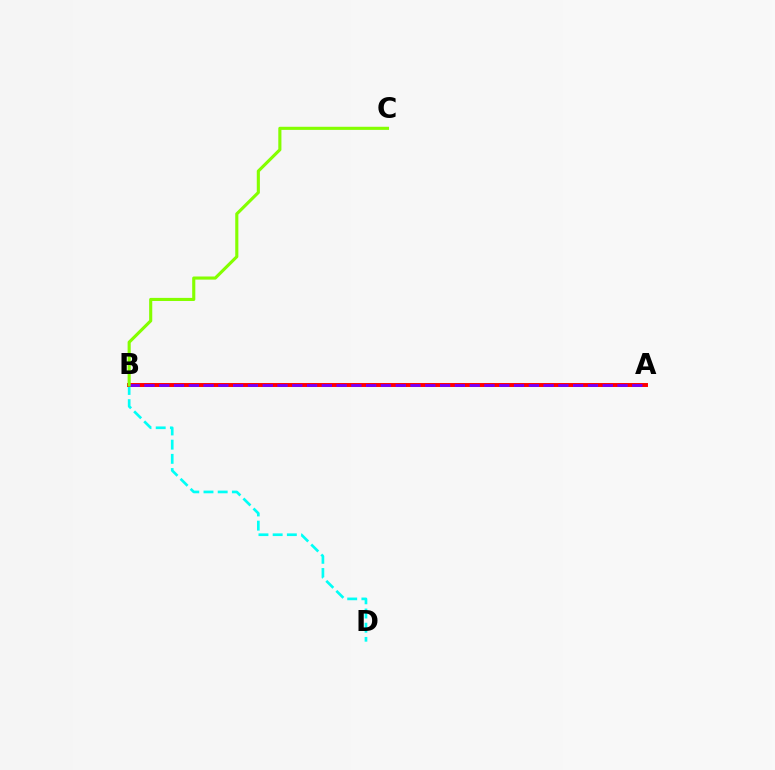{('B', 'D'): [{'color': '#00fff6', 'line_style': 'dashed', 'thickness': 1.93}], ('A', 'B'): [{'color': '#ff0000', 'line_style': 'solid', 'thickness': 2.84}, {'color': '#7200ff', 'line_style': 'dashed', 'thickness': 2.01}], ('B', 'C'): [{'color': '#84ff00', 'line_style': 'solid', 'thickness': 2.25}]}